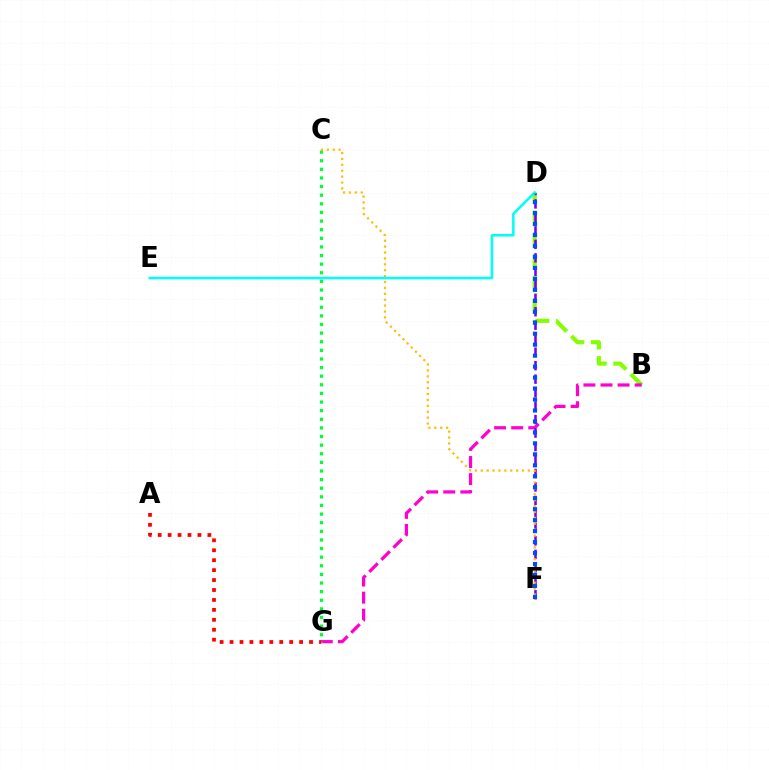{('B', 'D'): [{'color': '#84ff00', 'line_style': 'dashed', 'thickness': 2.98}], ('B', 'G'): [{'color': '#ff00cf', 'line_style': 'dashed', 'thickness': 2.32}], ('C', 'G'): [{'color': '#00ff39', 'line_style': 'dotted', 'thickness': 2.34}], ('D', 'F'): [{'color': '#7200ff', 'line_style': 'dashed', 'thickness': 1.83}, {'color': '#004bff', 'line_style': 'dotted', 'thickness': 2.98}], ('C', 'F'): [{'color': '#ffbd00', 'line_style': 'dotted', 'thickness': 1.6}], ('D', 'E'): [{'color': '#00fff6', 'line_style': 'solid', 'thickness': 1.84}], ('A', 'G'): [{'color': '#ff0000', 'line_style': 'dotted', 'thickness': 2.7}]}